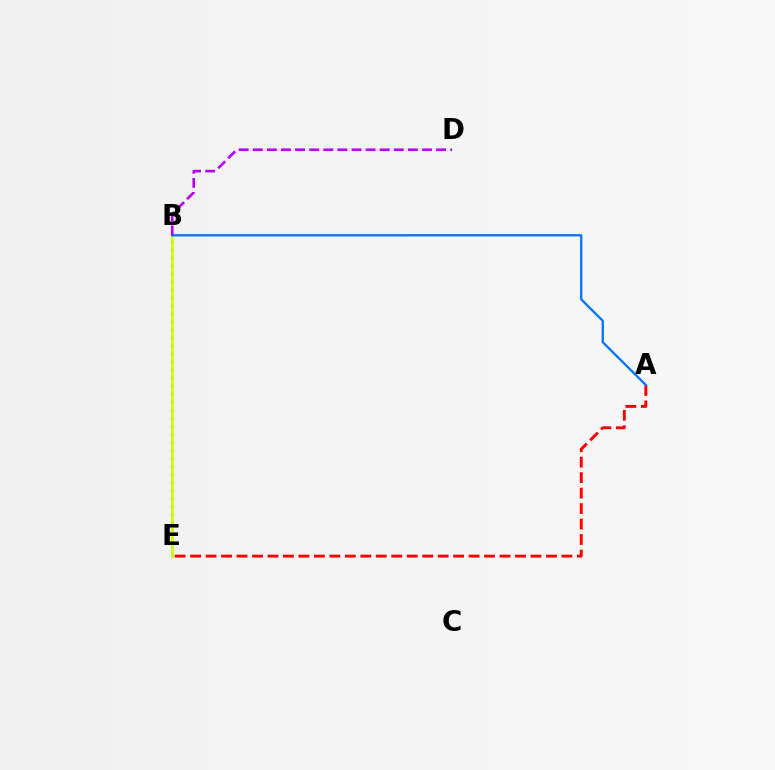{('B', 'E'): [{'color': '#00ff5c', 'line_style': 'dotted', 'thickness': 2.18}, {'color': '#d1ff00', 'line_style': 'solid', 'thickness': 1.98}], ('A', 'E'): [{'color': '#ff0000', 'line_style': 'dashed', 'thickness': 2.1}], ('A', 'B'): [{'color': '#0074ff', 'line_style': 'solid', 'thickness': 1.65}], ('B', 'D'): [{'color': '#b900ff', 'line_style': 'dashed', 'thickness': 1.92}]}